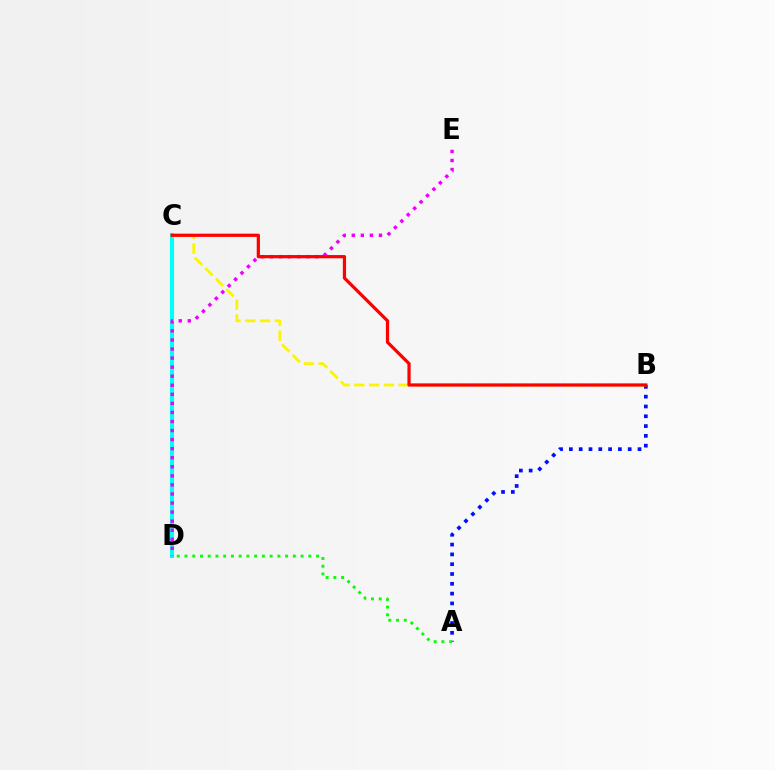{('C', 'D'): [{'color': '#00fff6', 'line_style': 'solid', 'thickness': 2.94}], ('D', 'E'): [{'color': '#ee00ff', 'line_style': 'dotted', 'thickness': 2.46}], ('A', 'B'): [{'color': '#0010ff', 'line_style': 'dotted', 'thickness': 2.66}], ('B', 'C'): [{'color': '#fcf500', 'line_style': 'dashed', 'thickness': 2.01}, {'color': '#ff0000', 'line_style': 'solid', 'thickness': 2.32}], ('A', 'D'): [{'color': '#08ff00', 'line_style': 'dotted', 'thickness': 2.1}]}